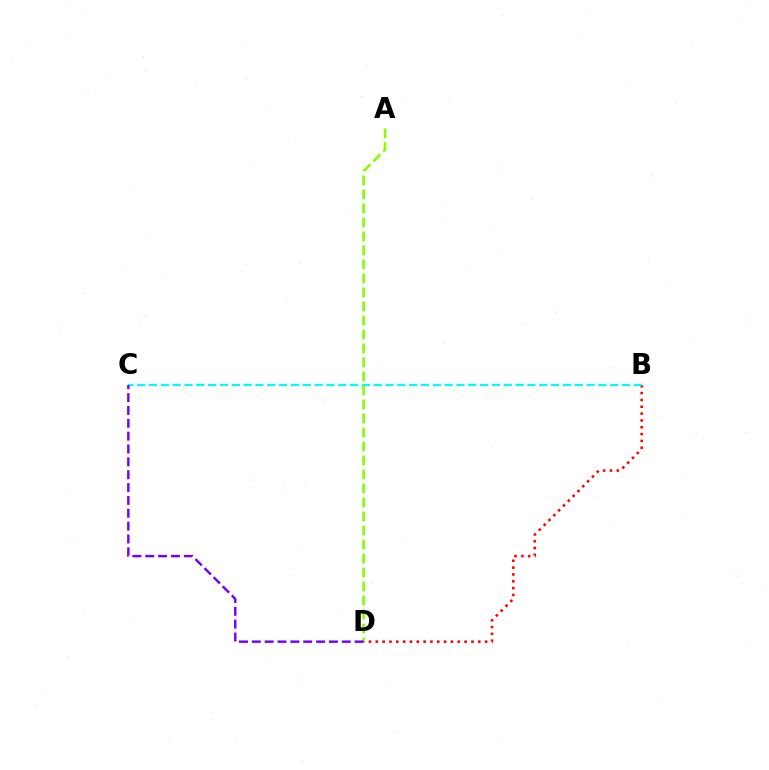{('B', 'D'): [{'color': '#ff0000', 'line_style': 'dotted', 'thickness': 1.86}], ('A', 'D'): [{'color': '#84ff00', 'line_style': 'dashed', 'thickness': 1.9}], ('B', 'C'): [{'color': '#00fff6', 'line_style': 'dashed', 'thickness': 1.61}], ('C', 'D'): [{'color': '#7200ff', 'line_style': 'dashed', 'thickness': 1.75}]}